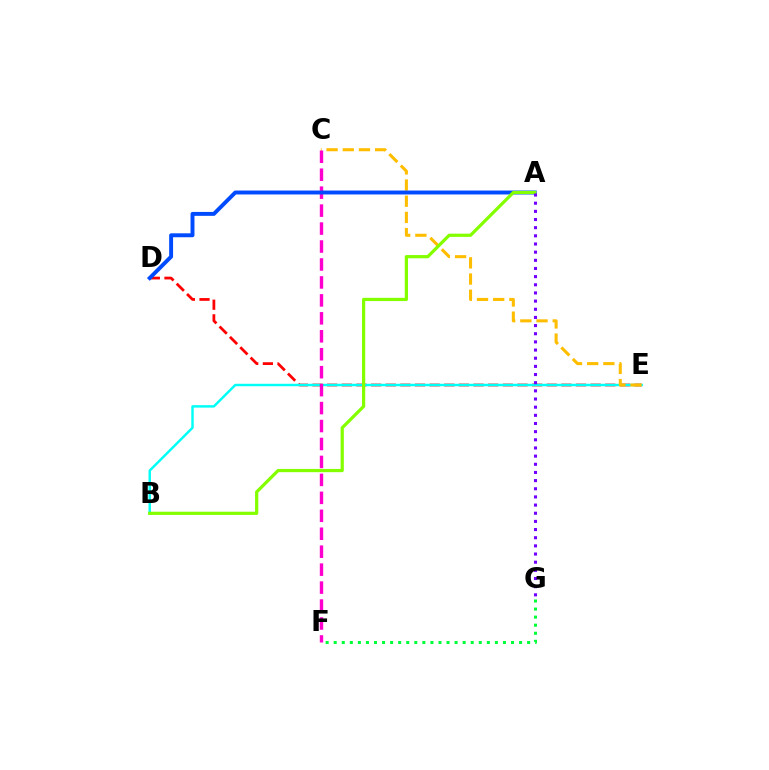{('D', 'E'): [{'color': '#ff0000', 'line_style': 'dashed', 'thickness': 1.99}], ('B', 'E'): [{'color': '#00fff6', 'line_style': 'solid', 'thickness': 1.76}], ('C', 'E'): [{'color': '#ffbd00', 'line_style': 'dashed', 'thickness': 2.2}], ('F', 'G'): [{'color': '#00ff39', 'line_style': 'dotted', 'thickness': 2.19}], ('C', 'F'): [{'color': '#ff00cf', 'line_style': 'dashed', 'thickness': 2.44}], ('A', 'D'): [{'color': '#004bff', 'line_style': 'solid', 'thickness': 2.82}], ('A', 'B'): [{'color': '#84ff00', 'line_style': 'solid', 'thickness': 2.32}], ('A', 'G'): [{'color': '#7200ff', 'line_style': 'dotted', 'thickness': 2.22}]}